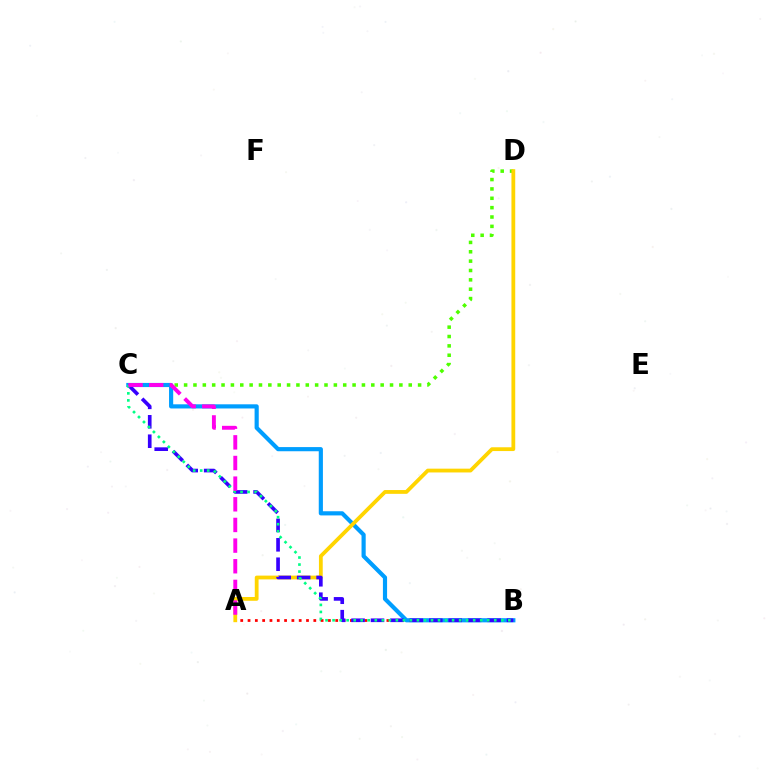{('C', 'D'): [{'color': '#4fff00', 'line_style': 'dotted', 'thickness': 2.54}], ('A', 'B'): [{'color': '#ff0000', 'line_style': 'dotted', 'thickness': 1.99}], ('B', 'C'): [{'color': '#009eff', 'line_style': 'solid', 'thickness': 3.0}, {'color': '#3700ff', 'line_style': 'dashed', 'thickness': 2.64}, {'color': '#00ff86', 'line_style': 'dotted', 'thickness': 1.91}], ('A', 'D'): [{'color': '#ffd500', 'line_style': 'solid', 'thickness': 2.73}], ('A', 'C'): [{'color': '#ff00ed', 'line_style': 'dashed', 'thickness': 2.81}]}